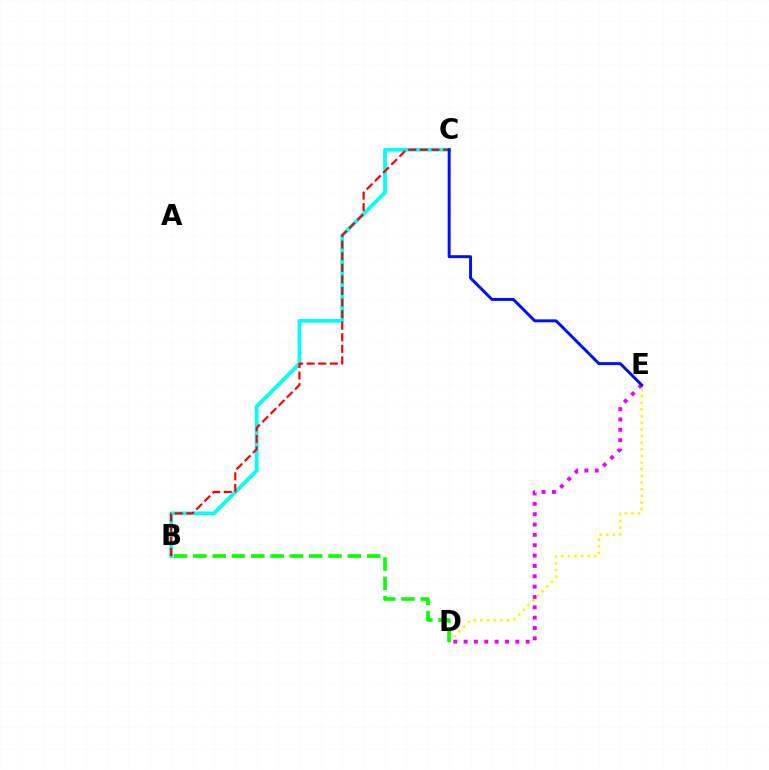{('D', 'E'): [{'color': '#ee00ff', 'line_style': 'dotted', 'thickness': 2.81}, {'color': '#fcf500', 'line_style': 'dotted', 'thickness': 1.81}], ('B', 'C'): [{'color': '#00fff6', 'line_style': 'solid', 'thickness': 2.69}, {'color': '#ff0000', 'line_style': 'dashed', 'thickness': 1.57}], ('B', 'D'): [{'color': '#08ff00', 'line_style': 'dashed', 'thickness': 2.62}], ('C', 'E'): [{'color': '#0010ff', 'line_style': 'solid', 'thickness': 2.14}]}